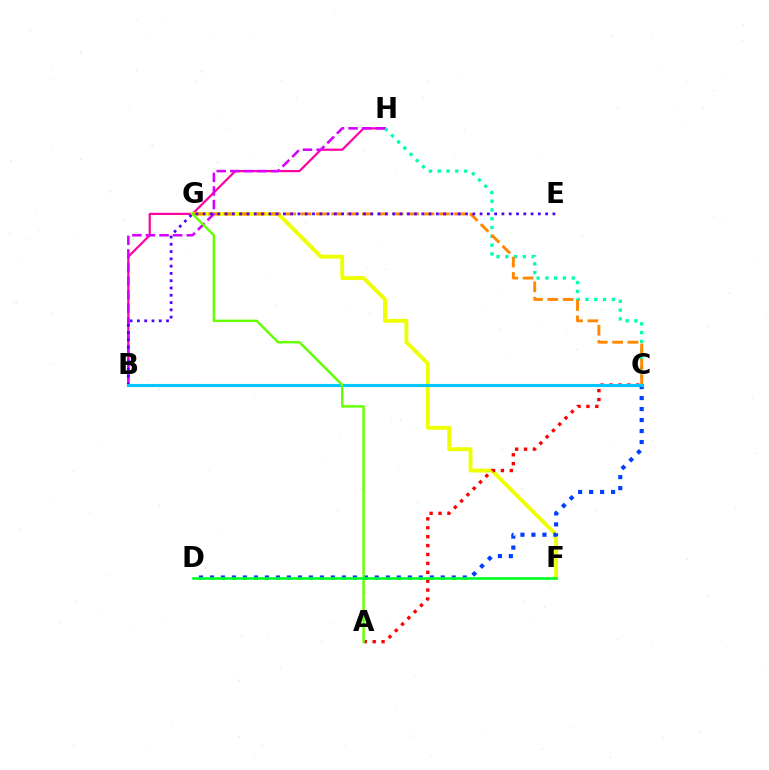{('B', 'H'): [{'color': '#ff00a0', 'line_style': 'solid', 'thickness': 1.58}, {'color': '#d600ff', 'line_style': 'dashed', 'thickness': 1.85}], ('F', 'G'): [{'color': '#eeff00', 'line_style': 'solid', 'thickness': 2.78}], ('A', 'C'): [{'color': '#ff0000', 'line_style': 'dotted', 'thickness': 2.42}], ('C', 'H'): [{'color': '#00ffaf', 'line_style': 'dotted', 'thickness': 2.39}], ('C', 'G'): [{'color': '#ff8800', 'line_style': 'dashed', 'thickness': 2.09}], ('B', 'E'): [{'color': '#4f00ff', 'line_style': 'dotted', 'thickness': 1.98}], ('C', 'D'): [{'color': '#003fff', 'line_style': 'dotted', 'thickness': 2.99}], ('B', 'C'): [{'color': '#00c7ff', 'line_style': 'solid', 'thickness': 2.26}], ('A', 'G'): [{'color': '#66ff00', 'line_style': 'solid', 'thickness': 1.77}], ('D', 'F'): [{'color': '#00ff27', 'line_style': 'solid', 'thickness': 1.9}]}